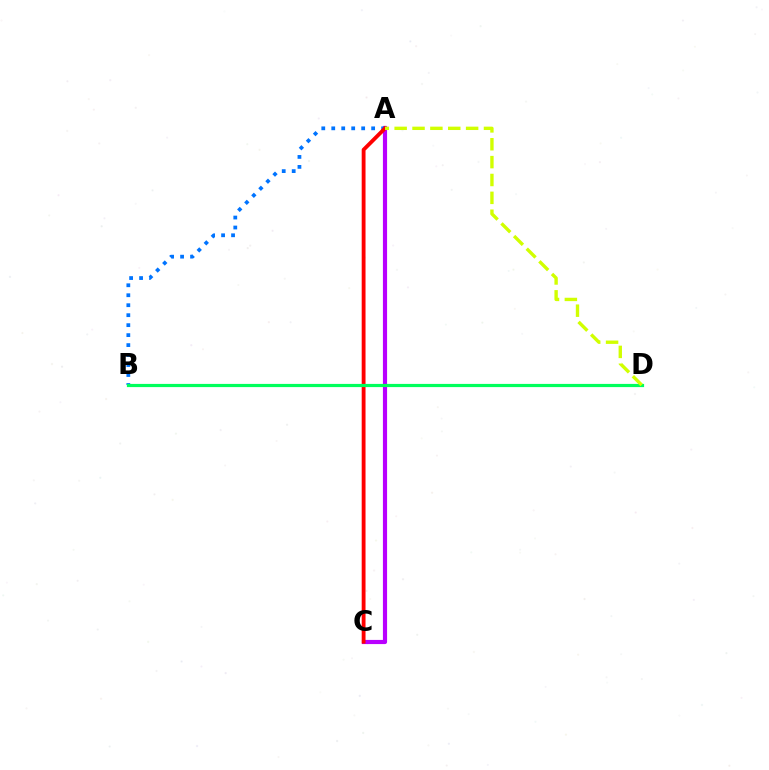{('A', 'C'): [{'color': '#b900ff', 'line_style': 'solid', 'thickness': 3.0}, {'color': '#ff0000', 'line_style': 'solid', 'thickness': 2.76}], ('A', 'B'): [{'color': '#0074ff', 'line_style': 'dotted', 'thickness': 2.71}], ('B', 'D'): [{'color': '#00ff5c', 'line_style': 'solid', 'thickness': 2.3}], ('A', 'D'): [{'color': '#d1ff00', 'line_style': 'dashed', 'thickness': 2.43}]}